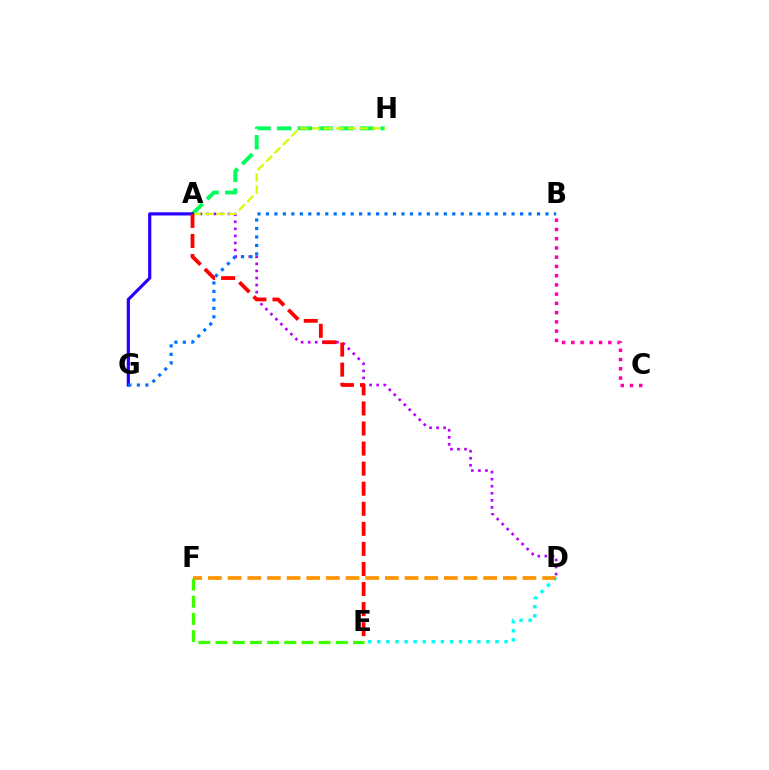{('A', 'D'): [{'color': '#b900ff', 'line_style': 'dotted', 'thickness': 1.92}], ('A', 'H'): [{'color': '#00ff5c', 'line_style': 'dashed', 'thickness': 2.81}, {'color': '#d1ff00', 'line_style': 'dashed', 'thickness': 1.63}], ('E', 'F'): [{'color': '#3dff00', 'line_style': 'dashed', 'thickness': 2.34}], ('A', 'G'): [{'color': '#2500ff', 'line_style': 'solid', 'thickness': 2.28}], ('A', 'E'): [{'color': '#ff0000', 'line_style': 'dashed', 'thickness': 2.73}], ('B', 'C'): [{'color': '#ff00ac', 'line_style': 'dotted', 'thickness': 2.51}], ('B', 'G'): [{'color': '#0074ff', 'line_style': 'dotted', 'thickness': 2.3}], ('D', 'E'): [{'color': '#00fff6', 'line_style': 'dotted', 'thickness': 2.47}], ('D', 'F'): [{'color': '#ff9400', 'line_style': 'dashed', 'thickness': 2.67}]}